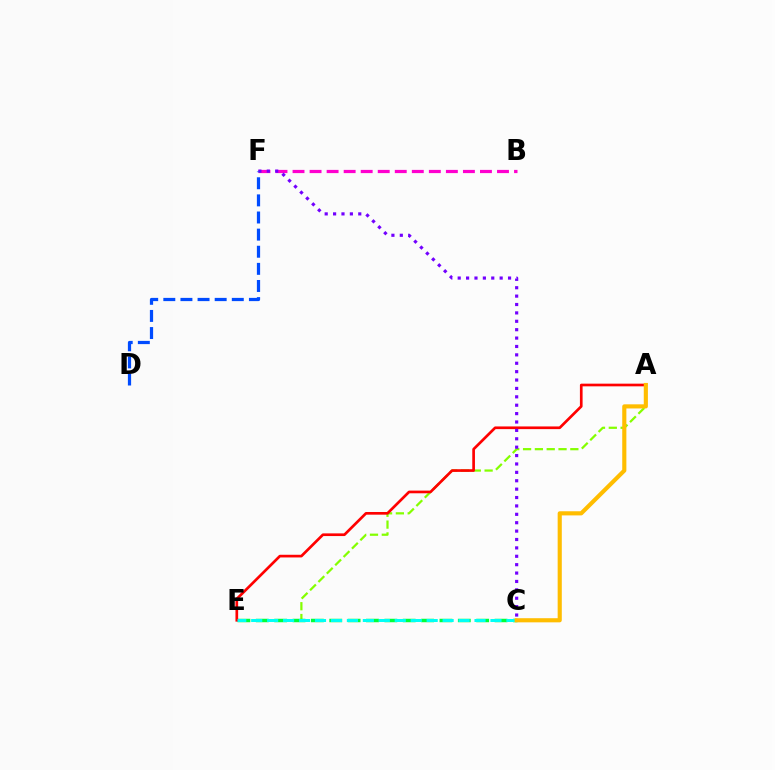{('B', 'F'): [{'color': '#ff00cf', 'line_style': 'dashed', 'thickness': 2.31}], ('A', 'E'): [{'color': '#84ff00', 'line_style': 'dashed', 'thickness': 1.61}, {'color': '#ff0000', 'line_style': 'solid', 'thickness': 1.93}], ('C', 'E'): [{'color': '#00ff39', 'line_style': 'dashed', 'thickness': 2.5}, {'color': '#00fff6', 'line_style': 'dashed', 'thickness': 2.17}], ('C', 'F'): [{'color': '#7200ff', 'line_style': 'dotted', 'thickness': 2.28}], ('D', 'F'): [{'color': '#004bff', 'line_style': 'dashed', 'thickness': 2.33}], ('A', 'C'): [{'color': '#ffbd00', 'line_style': 'solid', 'thickness': 2.98}]}